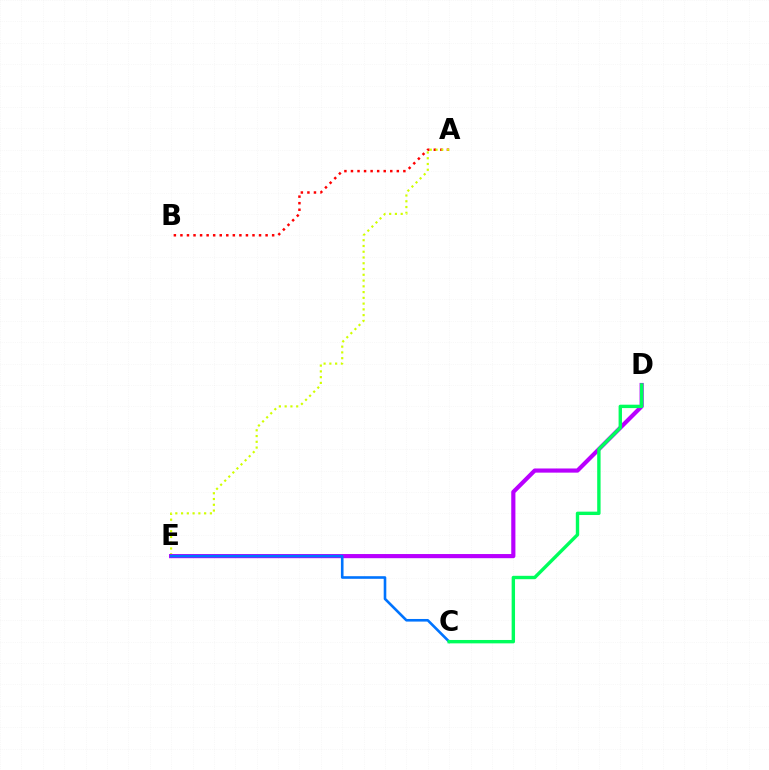{('A', 'B'): [{'color': '#ff0000', 'line_style': 'dotted', 'thickness': 1.78}], ('A', 'E'): [{'color': '#d1ff00', 'line_style': 'dotted', 'thickness': 1.57}], ('D', 'E'): [{'color': '#b900ff', 'line_style': 'solid', 'thickness': 2.99}], ('C', 'E'): [{'color': '#0074ff', 'line_style': 'solid', 'thickness': 1.88}], ('C', 'D'): [{'color': '#00ff5c', 'line_style': 'solid', 'thickness': 2.44}]}